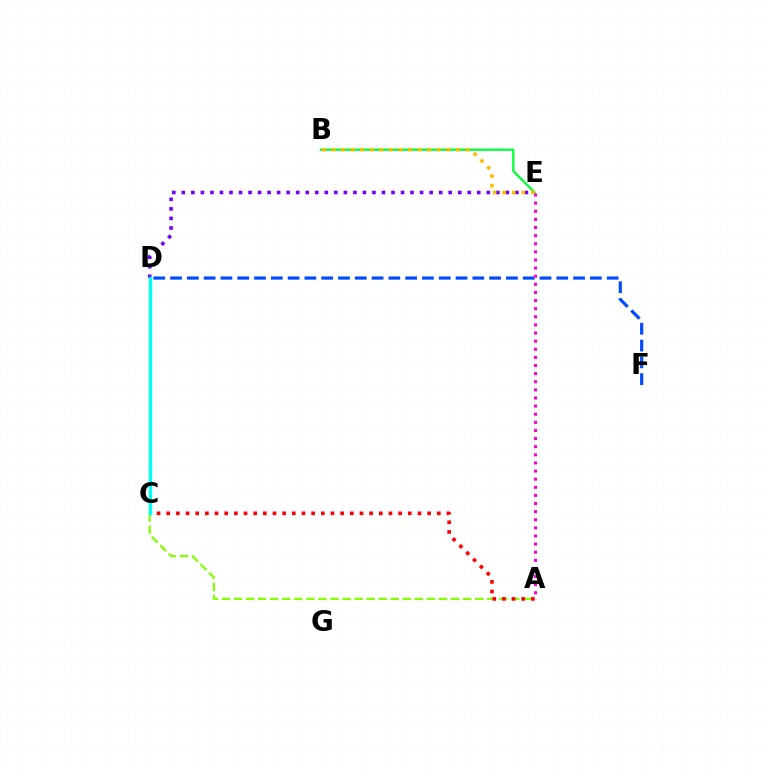{('D', 'F'): [{'color': '#004bff', 'line_style': 'dashed', 'thickness': 2.28}], ('D', 'E'): [{'color': '#7200ff', 'line_style': 'dotted', 'thickness': 2.59}], ('B', 'E'): [{'color': '#00ff39', 'line_style': 'solid', 'thickness': 1.63}, {'color': '#ffbd00', 'line_style': 'dotted', 'thickness': 2.6}], ('A', 'C'): [{'color': '#84ff00', 'line_style': 'dashed', 'thickness': 1.64}, {'color': '#ff0000', 'line_style': 'dotted', 'thickness': 2.63}], ('C', 'D'): [{'color': '#00fff6', 'line_style': 'solid', 'thickness': 2.44}], ('A', 'E'): [{'color': '#ff00cf', 'line_style': 'dotted', 'thickness': 2.21}]}